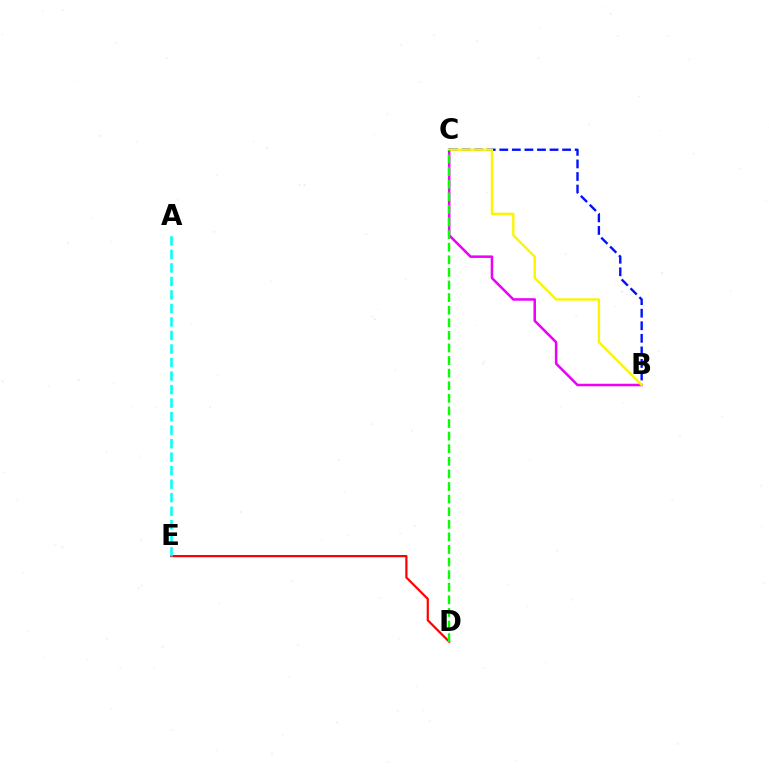{('B', 'C'): [{'color': '#ee00ff', 'line_style': 'solid', 'thickness': 1.82}, {'color': '#0010ff', 'line_style': 'dashed', 'thickness': 1.71}, {'color': '#fcf500', 'line_style': 'solid', 'thickness': 1.7}], ('D', 'E'): [{'color': '#ff0000', 'line_style': 'solid', 'thickness': 1.59}], ('A', 'E'): [{'color': '#00fff6', 'line_style': 'dashed', 'thickness': 1.84}], ('C', 'D'): [{'color': '#08ff00', 'line_style': 'dashed', 'thickness': 1.71}]}